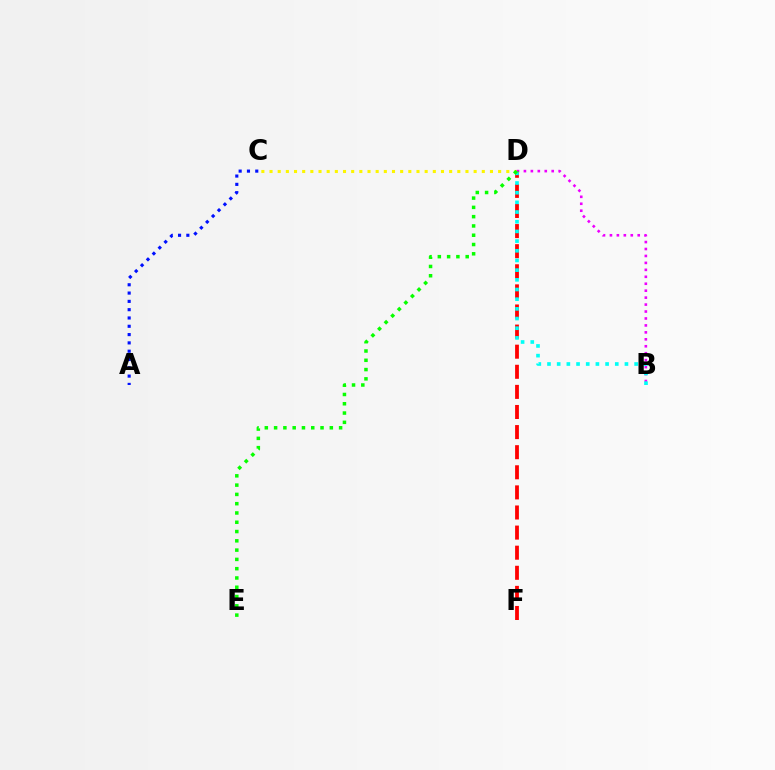{('C', 'D'): [{'color': '#fcf500', 'line_style': 'dotted', 'thickness': 2.22}], ('B', 'D'): [{'color': '#ee00ff', 'line_style': 'dotted', 'thickness': 1.89}, {'color': '#00fff6', 'line_style': 'dotted', 'thickness': 2.63}], ('D', 'F'): [{'color': '#ff0000', 'line_style': 'dashed', 'thickness': 2.73}], ('D', 'E'): [{'color': '#08ff00', 'line_style': 'dotted', 'thickness': 2.52}], ('A', 'C'): [{'color': '#0010ff', 'line_style': 'dotted', 'thickness': 2.26}]}